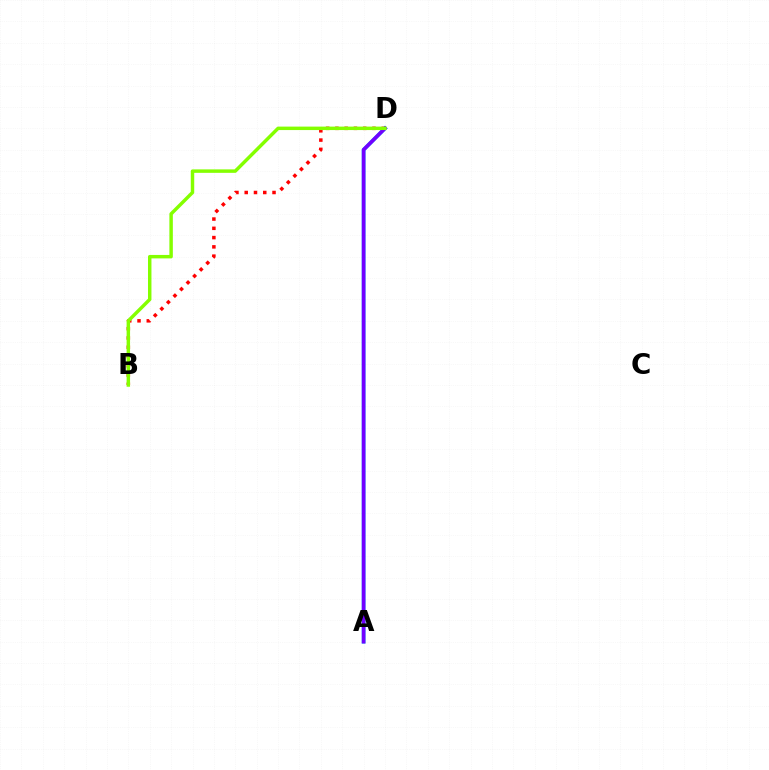{('B', 'D'): [{'color': '#ff0000', 'line_style': 'dotted', 'thickness': 2.52}, {'color': '#84ff00', 'line_style': 'solid', 'thickness': 2.49}], ('A', 'D'): [{'color': '#00fff6', 'line_style': 'solid', 'thickness': 2.64}, {'color': '#7200ff', 'line_style': 'solid', 'thickness': 2.7}]}